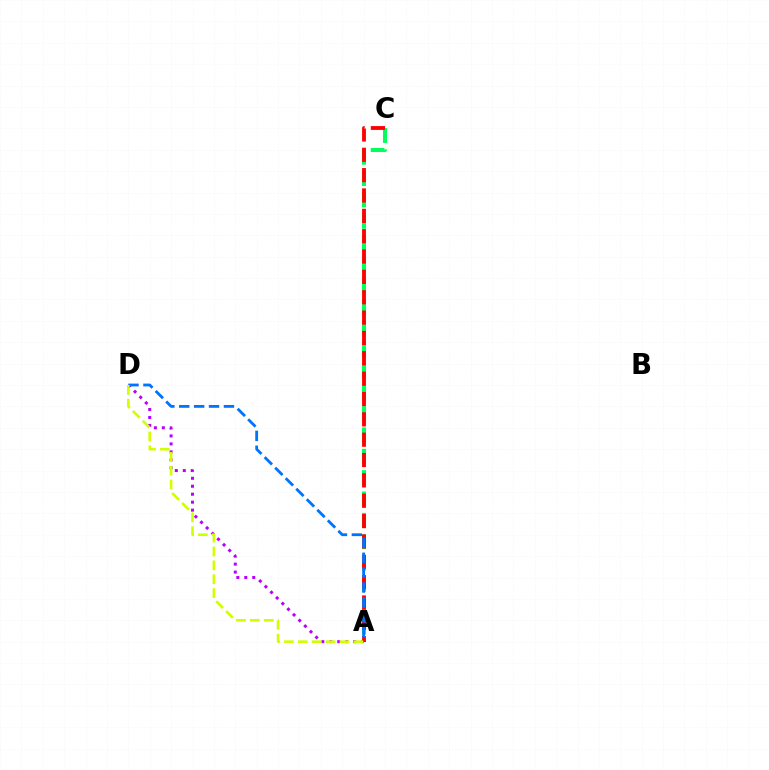{('A', 'C'): [{'color': '#00ff5c', 'line_style': 'dashed', 'thickness': 2.9}, {'color': '#ff0000', 'line_style': 'dashed', 'thickness': 2.76}], ('A', 'D'): [{'color': '#b900ff', 'line_style': 'dotted', 'thickness': 2.16}, {'color': '#0074ff', 'line_style': 'dashed', 'thickness': 2.02}, {'color': '#d1ff00', 'line_style': 'dashed', 'thickness': 1.89}]}